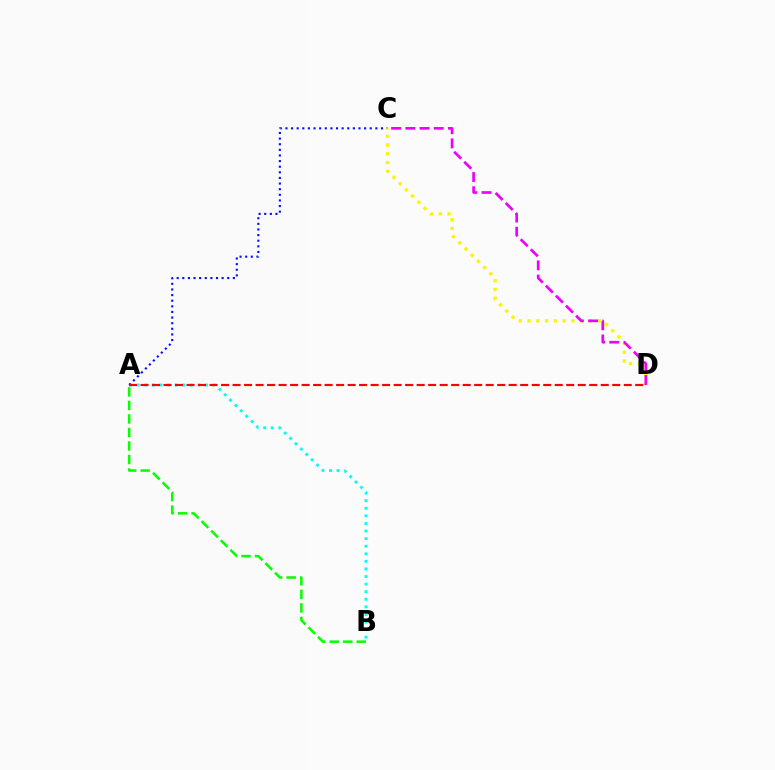{('A', 'B'): [{'color': '#00fff6', 'line_style': 'dotted', 'thickness': 2.06}, {'color': '#08ff00', 'line_style': 'dashed', 'thickness': 1.84}], ('A', 'C'): [{'color': '#0010ff', 'line_style': 'dotted', 'thickness': 1.53}], ('A', 'D'): [{'color': '#ff0000', 'line_style': 'dashed', 'thickness': 1.56}], ('C', 'D'): [{'color': '#fcf500', 'line_style': 'dotted', 'thickness': 2.38}, {'color': '#ee00ff', 'line_style': 'dashed', 'thickness': 1.93}]}